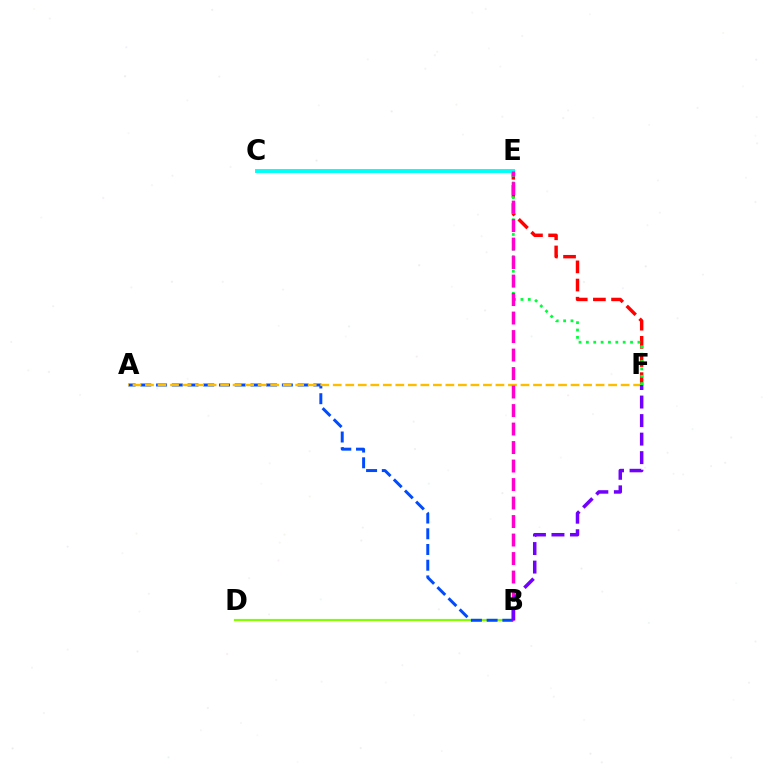{('B', 'D'): [{'color': '#84ff00', 'line_style': 'solid', 'thickness': 1.57}], ('E', 'F'): [{'color': '#ff0000', 'line_style': 'dashed', 'thickness': 2.47}, {'color': '#00ff39', 'line_style': 'dotted', 'thickness': 2.0}], ('A', 'B'): [{'color': '#004bff', 'line_style': 'dashed', 'thickness': 2.14}], ('A', 'F'): [{'color': '#ffbd00', 'line_style': 'dashed', 'thickness': 1.7}], ('C', 'E'): [{'color': '#00fff6', 'line_style': 'solid', 'thickness': 2.82}], ('B', 'E'): [{'color': '#ff00cf', 'line_style': 'dashed', 'thickness': 2.51}], ('B', 'F'): [{'color': '#7200ff', 'line_style': 'dashed', 'thickness': 2.52}]}